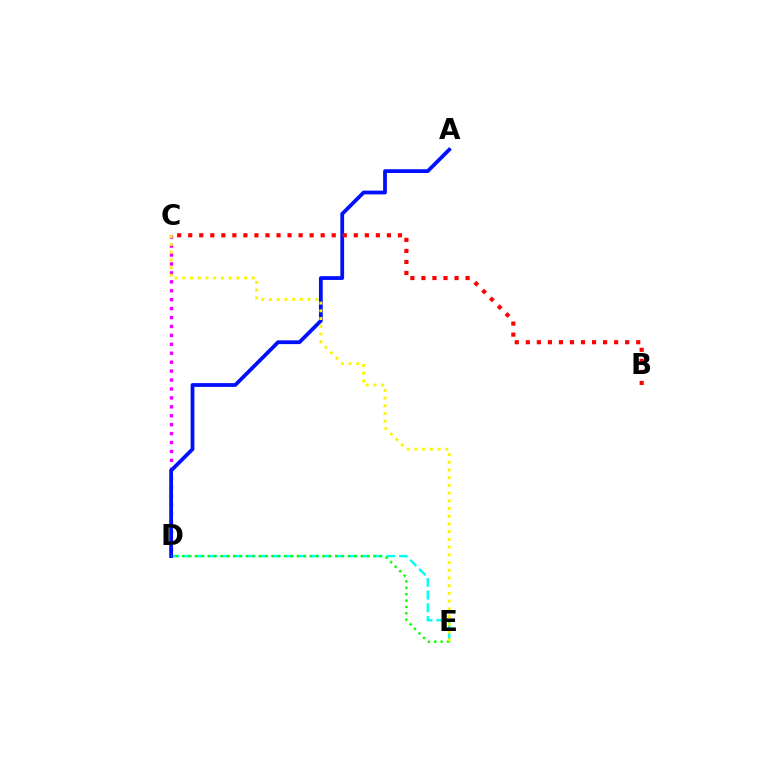{('C', 'D'): [{'color': '#ee00ff', 'line_style': 'dotted', 'thickness': 2.43}], ('D', 'E'): [{'color': '#00fff6', 'line_style': 'dashed', 'thickness': 1.73}, {'color': '#08ff00', 'line_style': 'dotted', 'thickness': 1.73}], ('A', 'D'): [{'color': '#0010ff', 'line_style': 'solid', 'thickness': 2.72}], ('B', 'C'): [{'color': '#ff0000', 'line_style': 'dotted', 'thickness': 3.0}], ('C', 'E'): [{'color': '#fcf500', 'line_style': 'dotted', 'thickness': 2.1}]}